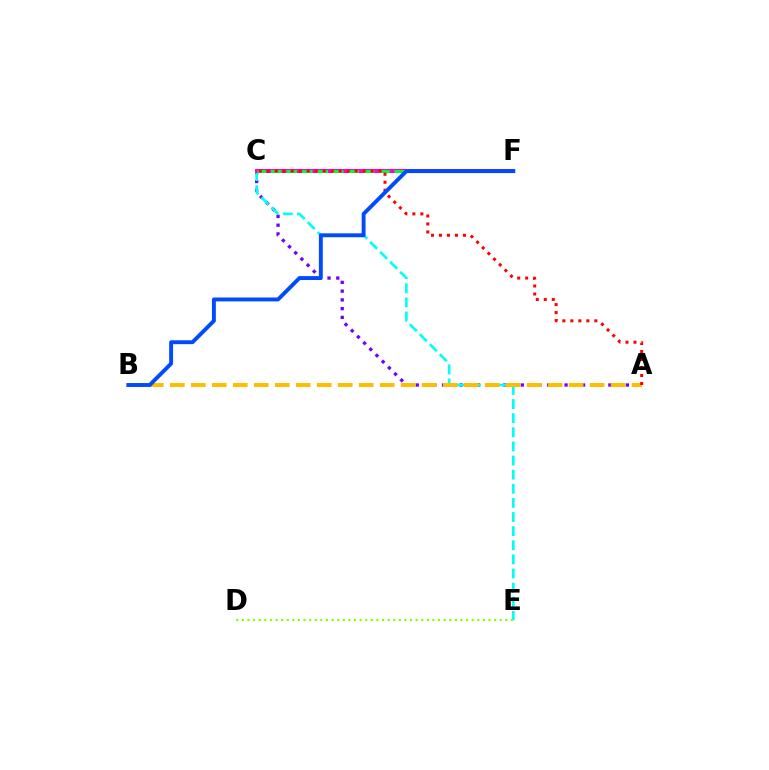{('A', 'C'): [{'color': '#7200ff', 'line_style': 'dotted', 'thickness': 2.38}, {'color': '#ff0000', 'line_style': 'dotted', 'thickness': 2.17}], ('C', 'E'): [{'color': '#00fff6', 'line_style': 'dashed', 'thickness': 1.92}], ('A', 'B'): [{'color': '#ffbd00', 'line_style': 'dashed', 'thickness': 2.85}], ('C', 'F'): [{'color': '#ff00cf', 'line_style': 'solid', 'thickness': 2.91}, {'color': '#00ff39', 'line_style': 'dashed', 'thickness': 2.1}], ('D', 'E'): [{'color': '#84ff00', 'line_style': 'dotted', 'thickness': 1.52}], ('B', 'F'): [{'color': '#004bff', 'line_style': 'solid', 'thickness': 2.81}]}